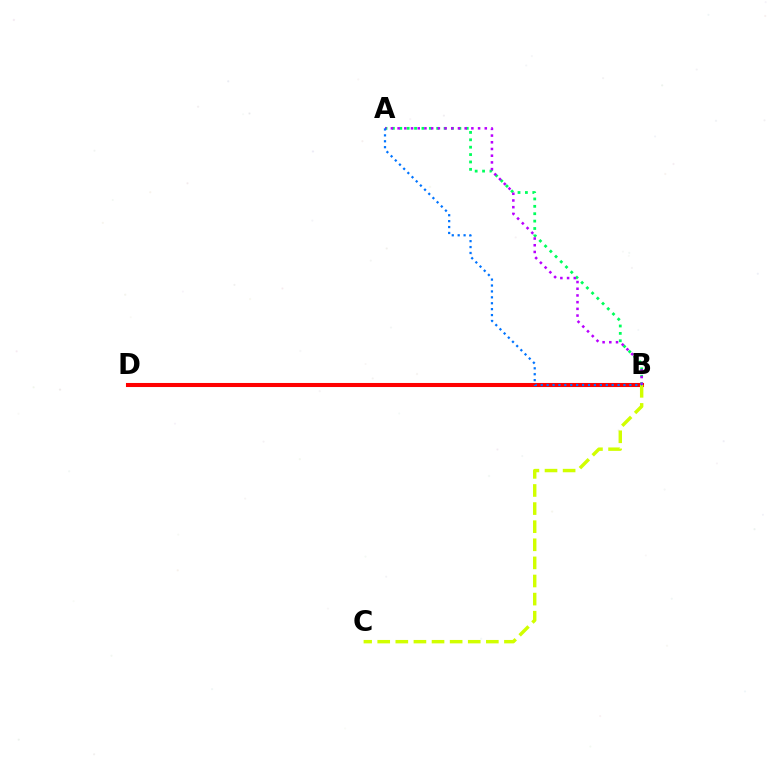{('B', 'D'): [{'color': '#ff0000', 'line_style': 'solid', 'thickness': 2.92}], ('A', 'B'): [{'color': '#00ff5c', 'line_style': 'dotted', 'thickness': 2.01}, {'color': '#b900ff', 'line_style': 'dotted', 'thickness': 1.82}, {'color': '#0074ff', 'line_style': 'dotted', 'thickness': 1.61}], ('B', 'C'): [{'color': '#d1ff00', 'line_style': 'dashed', 'thickness': 2.46}]}